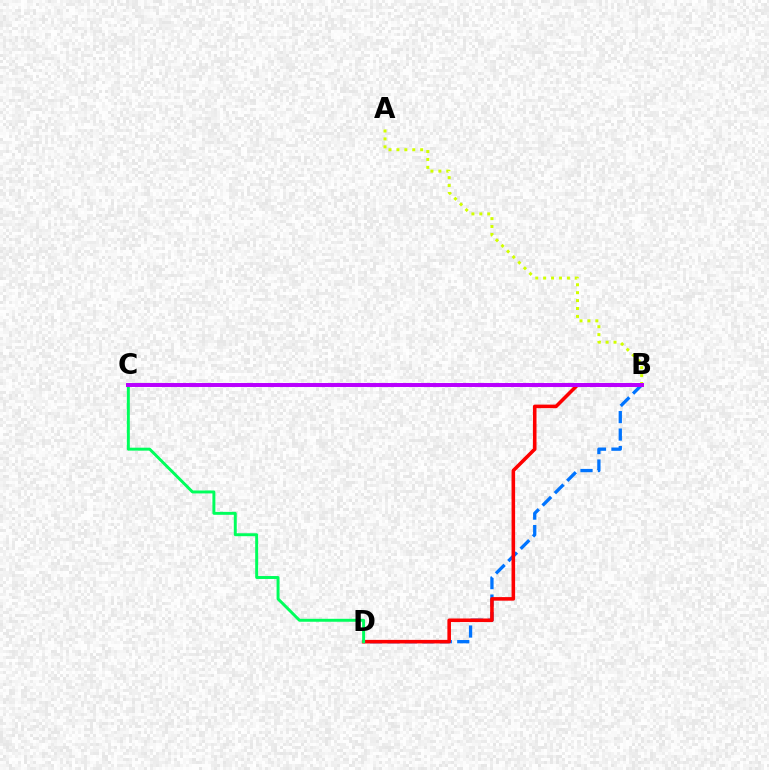{('A', 'B'): [{'color': '#d1ff00', 'line_style': 'dotted', 'thickness': 2.15}], ('B', 'D'): [{'color': '#0074ff', 'line_style': 'dashed', 'thickness': 2.37}, {'color': '#ff0000', 'line_style': 'solid', 'thickness': 2.57}], ('C', 'D'): [{'color': '#00ff5c', 'line_style': 'solid', 'thickness': 2.12}], ('B', 'C'): [{'color': '#b900ff', 'line_style': 'solid', 'thickness': 2.85}]}